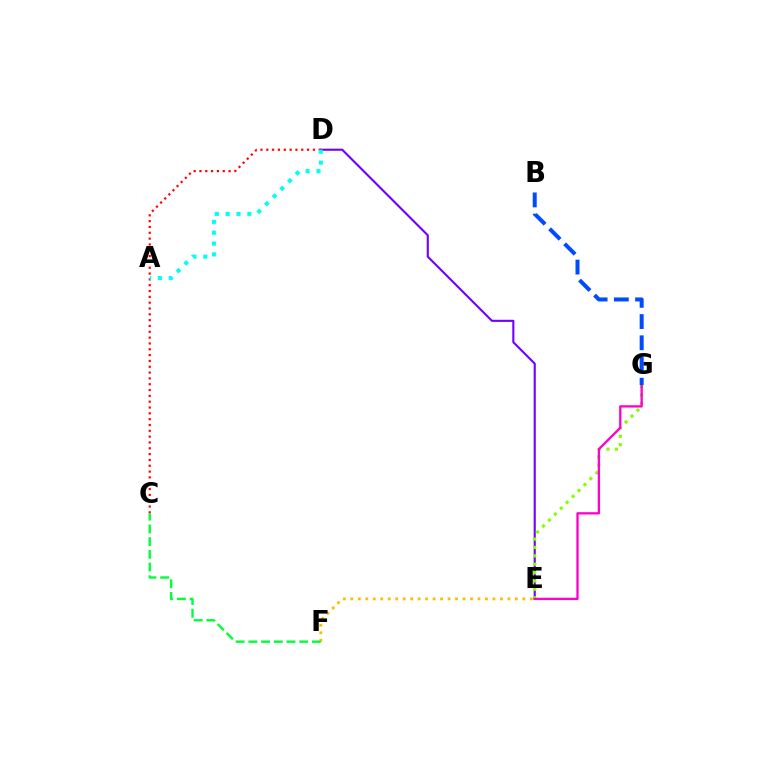{('D', 'E'): [{'color': '#7200ff', 'line_style': 'solid', 'thickness': 1.52}], ('E', 'G'): [{'color': '#84ff00', 'line_style': 'dotted', 'thickness': 2.28}, {'color': '#ff00cf', 'line_style': 'solid', 'thickness': 1.67}], ('B', 'G'): [{'color': '#004bff', 'line_style': 'dashed', 'thickness': 2.88}], ('C', 'D'): [{'color': '#ff0000', 'line_style': 'dotted', 'thickness': 1.58}], ('A', 'D'): [{'color': '#00fff6', 'line_style': 'dotted', 'thickness': 2.95}], ('E', 'F'): [{'color': '#ffbd00', 'line_style': 'dotted', 'thickness': 2.03}], ('C', 'F'): [{'color': '#00ff39', 'line_style': 'dashed', 'thickness': 1.73}]}